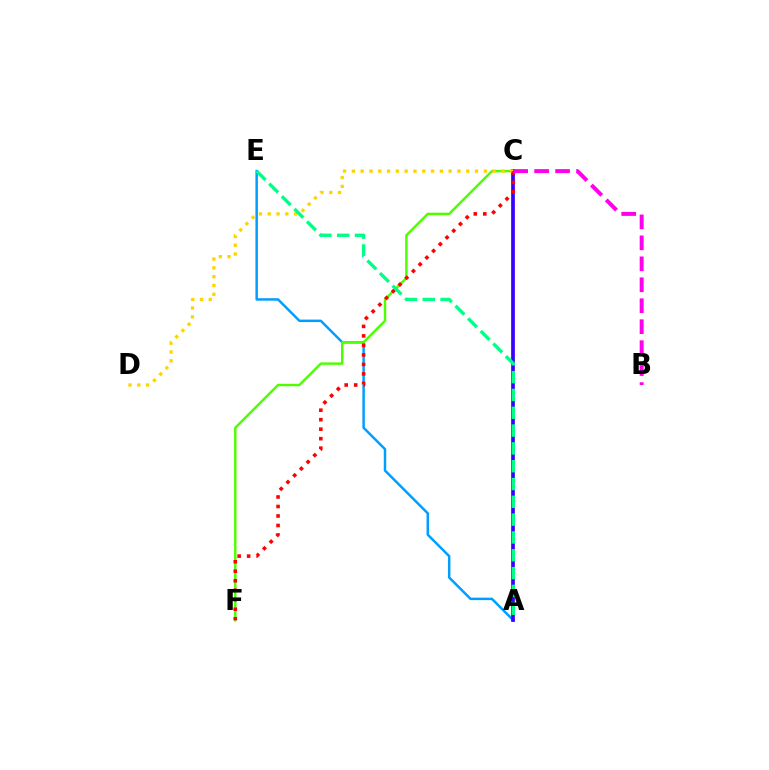{('A', 'E'): [{'color': '#009eff', 'line_style': 'solid', 'thickness': 1.78}, {'color': '#00ff86', 'line_style': 'dashed', 'thickness': 2.42}], ('C', 'F'): [{'color': '#4fff00', 'line_style': 'solid', 'thickness': 1.77}, {'color': '#ff0000', 'line_style': 'dotted', 'thickness': 2.58}], ('A', 'C'): [{'color': '#3700ff', 'line_style': 'solid', 'thickness': 2.67}], ('C', 'D'): [{'color': '#ffd500', 'line_style': 'dotted', 'thickness': 2.39}], ('B', 'C'): [{'color': '#ff00ed', 'line_style': 'dashed', 'thickness': 2.85}]}